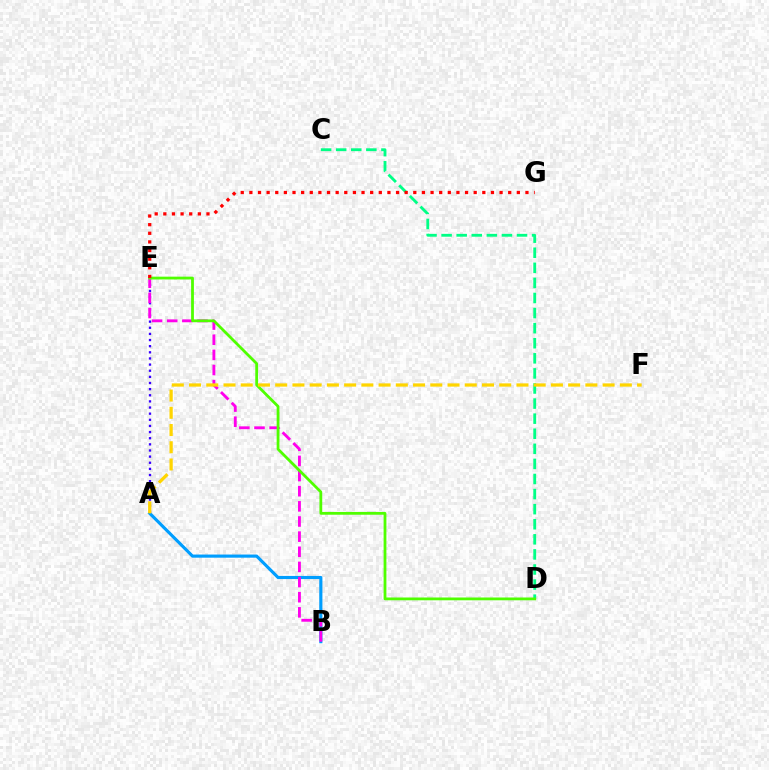{('A', 'B'): [{'color': '#009eff', 'line_style': 'solid', 'thickness': 2.26}], ('A', 'E'): [{'color': '#3700ff', 'line_style': 'dotted', 'thickness': 1.67}], ('C', 'D'): [{'color': '#00ff86', 'line_style': 'dashed', 'thickness': 2.05}], ('B', 'E'): [{'color': '#ff00ed', 'line_style': 'dashed', 'thickness': 2.06}], ('D', 'E'): [{'color': '#4fff00', 'line_style': 'solid', 'thickness': 2.01}], ('E', 'G'): [{'color': '#ff0000', 'line_style': 'dotted', 'thickness': 2.34}], ('A', 'F'): [{'color': '#ffd500', 'line_style': 'dashed', 'thickness': 2.34}]}